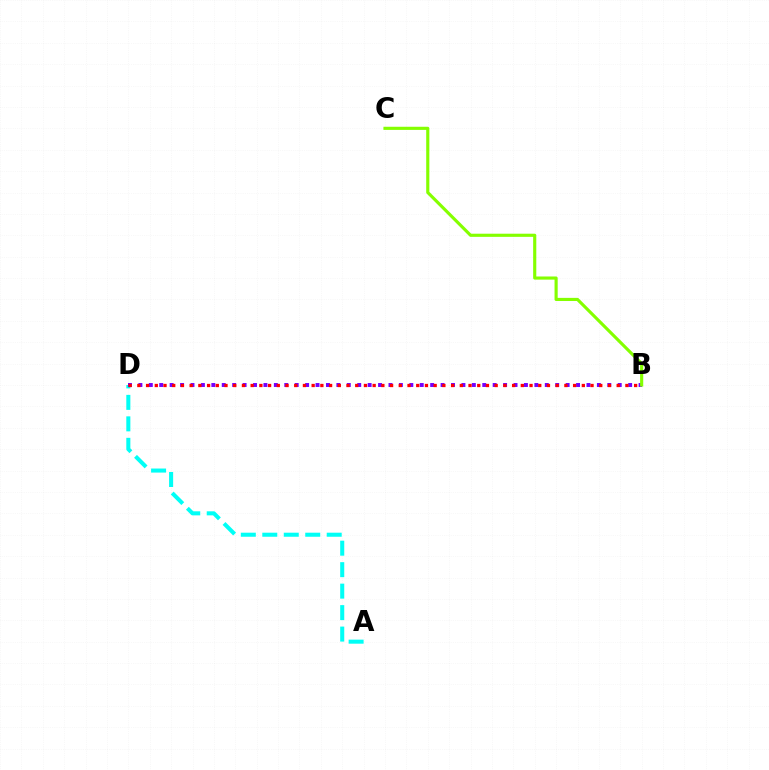{('A', 'D'): [{'color': '#00fff6', 'line_style': 'dashed', 'thickness': 2.92}], ('B', 'D'): [{'color': '#7200ff', 'line_style': 'dotted', 'thickness': 2.83}, {'color': '#ff0000', 'line_style': 'dotted', 'thickness': 2.37}], ('B', 'C'): [{'color': '#84ff00', 'line_style': 'solid', 'thickness': 2.26}]}